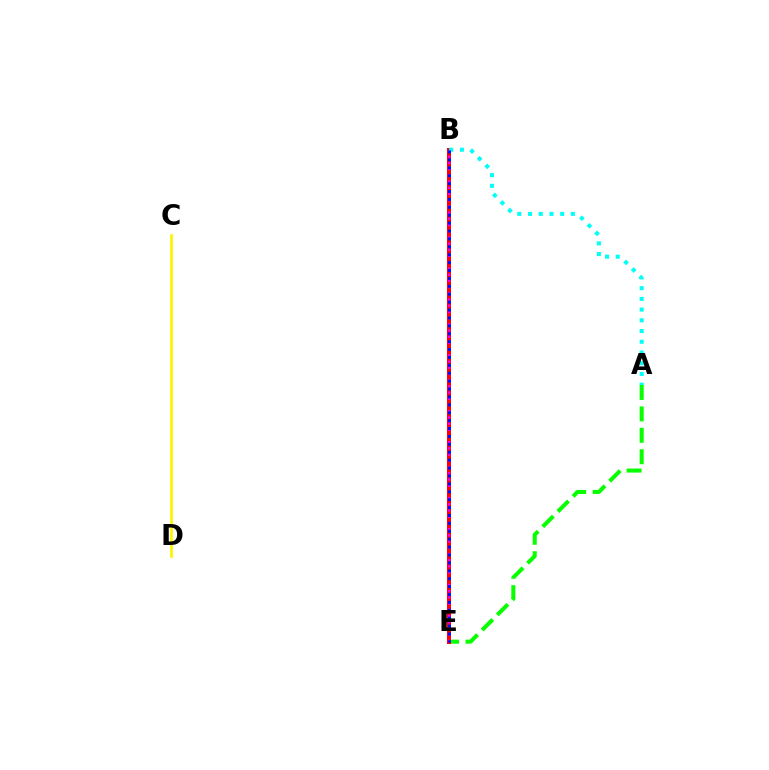{('C', 'D'): [{'color': '#fcf500', 'line_style': 'solid', 'thickness': 1.96}], ('A', 'E'): [{'color': '#08ff00', 'line_style': 'dashed', 'thickness': 2.91}], ('B', 'E'): [{'color': '#ff0000', 'line_style': 'solid', 'thickness': 2.88}, {'color': '#ee00ff', 'line_style': 'dotted', 'thickness': 1.69}, {'color': '#0010ff', 'line_style': 'dotted', 'thickness': 2.15}], ('A', 'B'): [{'color': '#00fff6', 'line_style': 'dotted', 'thickness': 2.91}]}